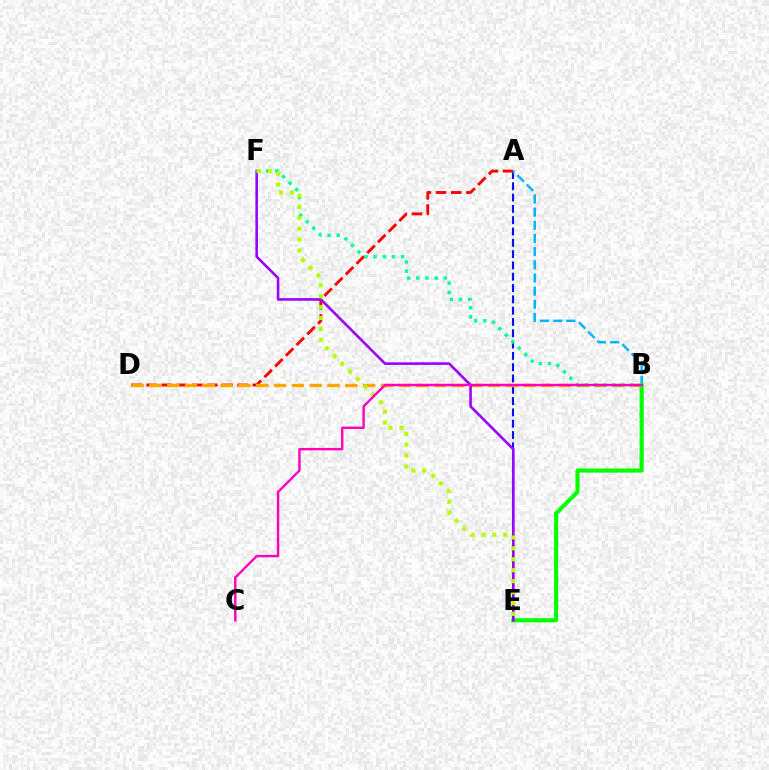{('A', 'E'): [{'color': '#0010ff', 'line_style': 'dashed', 'thickness': 1.54}], ('A', 'D'): [{'color': '#ff0000', 'line_style': 'dashed', 'thickness': 2.06}], ('B', 'D'): [{'color': '#ffa500', 'line_style': 'dashed', 'thickness': 2.42}], ('A', 'B'): [{'color': '#00b5ff', 'line_style': 'dashed', 'thickness': 1.79}], ('B', 'E'): [{'color': '#08ff00', 'line_style': 'solid', 'thickness': 2.97}], ('E', 'F'): [{'color': '#9b00ff', 'line_style': 'solid', 'thickness': 1.87}, {'color': '#b3ff00', 'line_style': 'dotted', 'thickness': 2.97}], ('B', 'F'): [{'color': '#00ff9d', 'line_style': 'dotted', 'thickness': 2.49}], ('B', 'C'): [{'color': '#ff00bd', 'line_style': 'solid', 'thickness': 1.73}]}